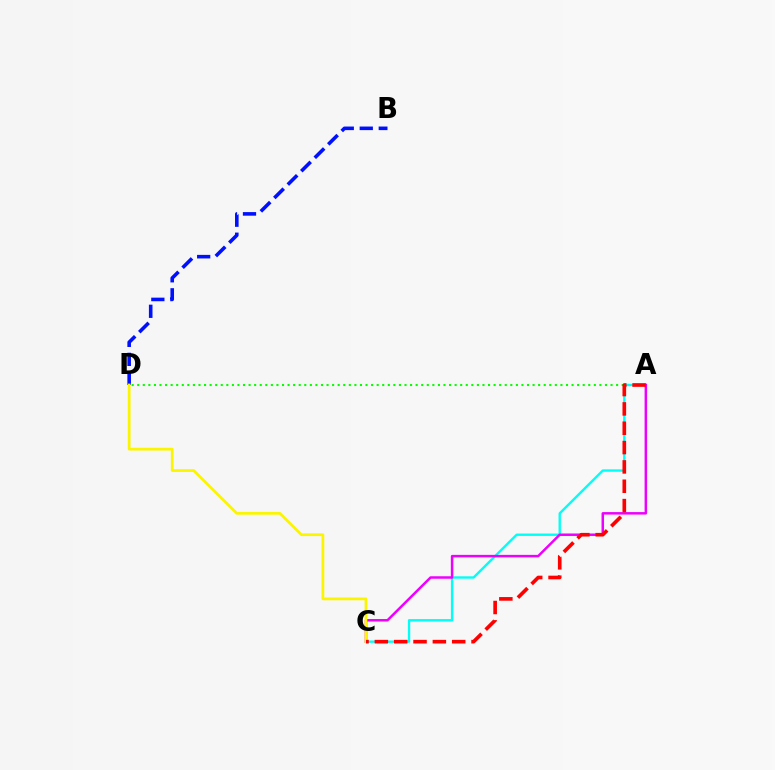{('A', 'D'): [{'color': '#08ff00', 'line_style': 'dotted', 'thickness': 1.51}], ('A', 'C'): [{'color': '#00fff6', 'line_style': 'solid', 'thickness': 1.7}, {'color': '#ee00ff', 'line_style': 'solid', 'thickness': 1.8}, {'color': '#ff0000', 'line_style': 'dashed', 'thickness': 2.63}], ('B', 'D'): [{'color': '#0010ff', 'line_style': 'dashed', 'thickness': 2.58}], ('C', 'D'): [{'color': '#fcf500', 'line_style': 'solid', 'thickness': 1.97}]}